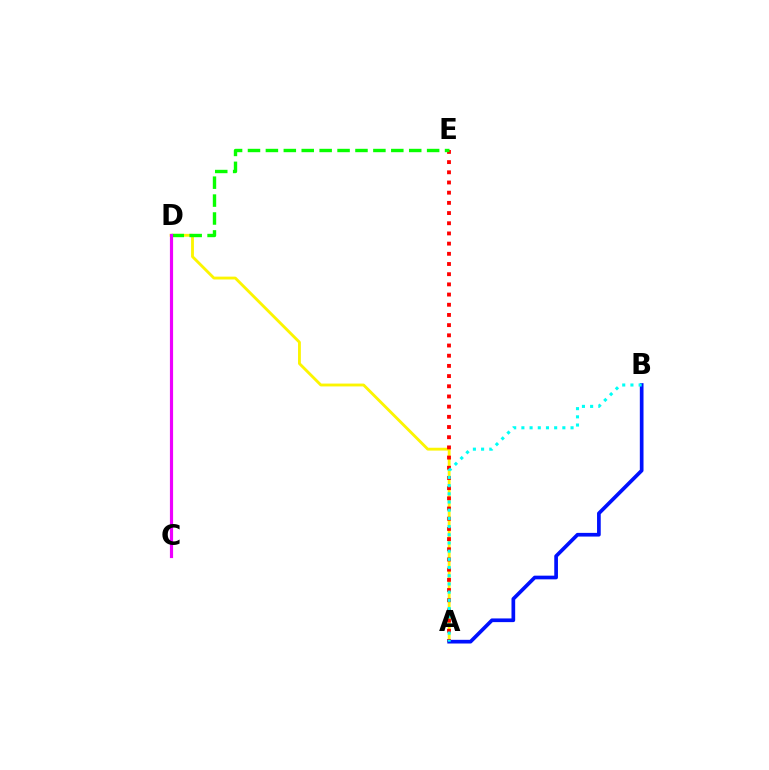{('A', 'D'): [{'color': '#fcf500', 'line_style': 'solid', 'thickness': 2.05}], ('A', 'E'): [{'color': '#ff0000', 'line_style': 'dotted', 'thickness': 2.77}], ('A', 'B'): [{'color': '#0010ff', 'line_style': 'solid', 'thickness': 2.66}, {'color': '#00fff6', 'line_style': 'dotted', 'thickness': 2.23}], ('D', 'E'): [{'color': '#08ff00', 'line_style': 'dashed', 'thickness': 2.43}], ('C', 'D'): [{'color': '#ee00ff', 'line_style': 'solid', 'thickness': 2.29}]}